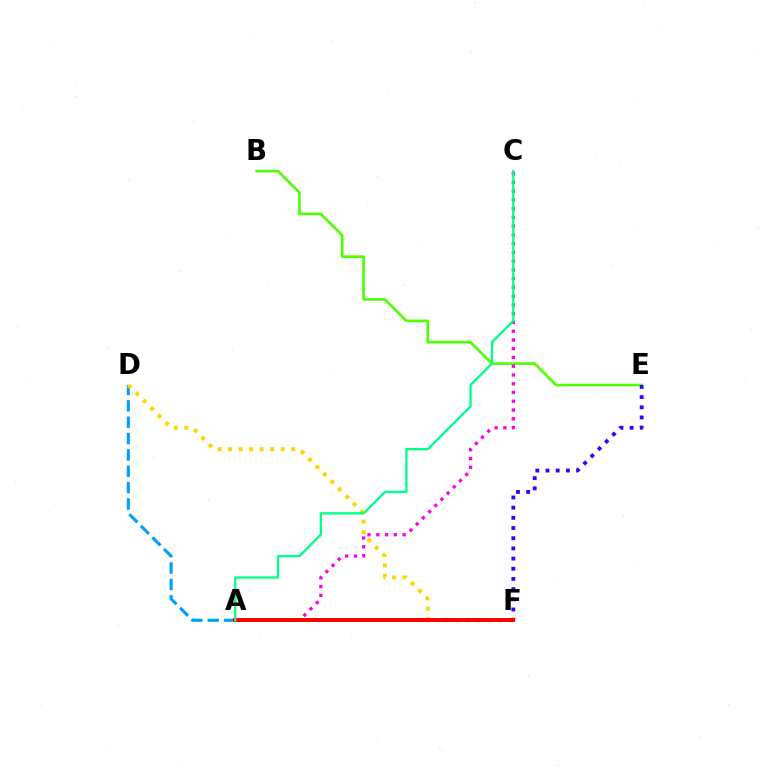{('A', 'D'): [{'color': '#009eff', 'line_style': 'dashed', 'thickness': 2.22}], ('B', 'E'): [{'color': '#4fff00', 'line_style': 'solid', 'thickness': 1.9}], ('A', 'C'): [{'color': '#ff00ed', 'line_style': 'dotted', 'thickness': 2.38}, {'color': '#00ff86', 'line_style': 'solid', 'thickness': 1.65}], ('E', 'F'): [{'color': '#3700ff', 'line_style': 'dotted', 'thickness': 2.77}], ('D', 'F'): [{'color': '#ffd500', 'line_style': 'dotted', 'thickness': 2.86}], ('A', 'F'): [{'color': '#ff0000', 'line_style': 'solid', 'thickness': 2.86}]}